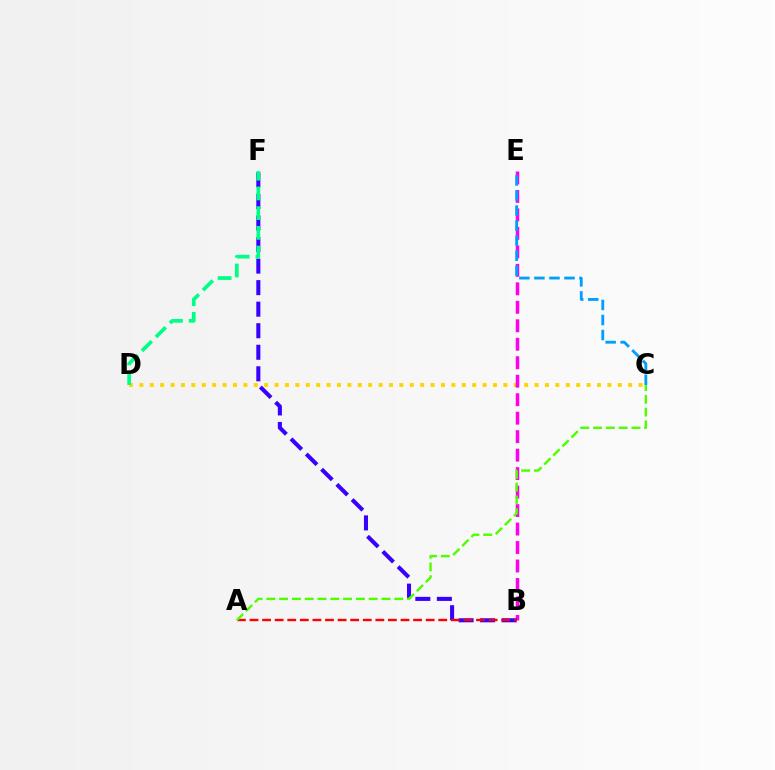{('C', 'D'): [{'color': '#ffd500', 'line_style': 'dotted', 'thickness': 2.83}], ('B', 'E'): [{'color': '#ff00ed', 'line_style': 'dashed', 'thickness': 2.51}], ('B', 'F'): [{'color': '#3700ff', 'line_style': 'dashed', 'thickness': 2.93}], ('A', 'B'): [{'color': '#ff0000', 'line_style': 'dashed', 'thickness': 1.71}], ('A', 'C'): [{'color': '#4fff00', 'line_style': 'dashed', 'thickness': 1.74}], ('C', 'E'): [{'color': '#009eff', 'line_style': 'dashed', 'thickness': 2.04}], ('D', 'F'): [{'color': '#00ff86', 'line_style': 'dashed', 'thickness': 2.68}]}